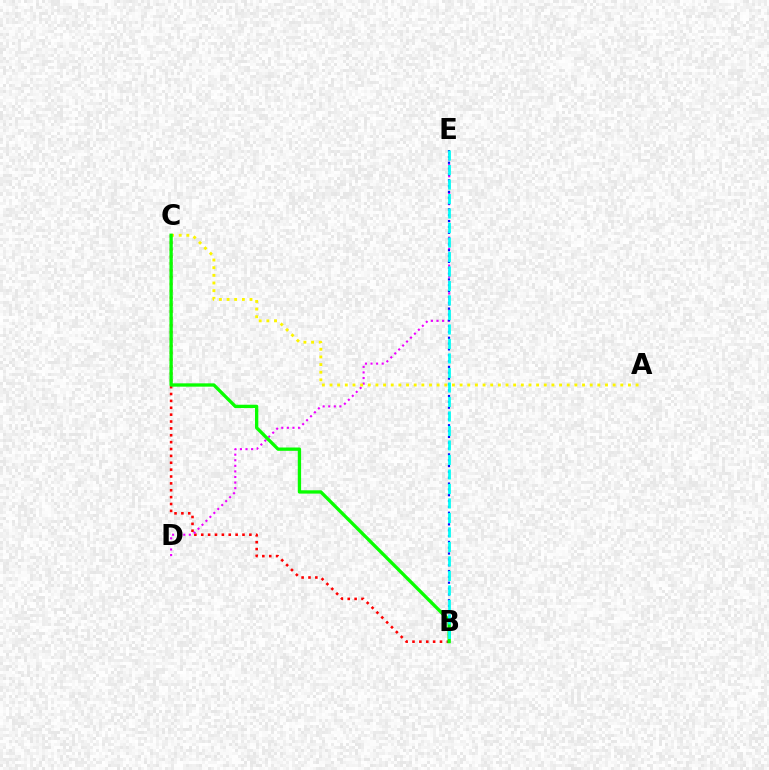{('B', 'C'): [{'color': '#ff0000', 'line_style': 'dotted', 'thickness': 1.87}, {'color': '#08ff00', 'line_style': 'solid', 'thickness': 2.39}], ('D', 'E'): [{'color': '#ee00ff', 'line_style': 'dotted', 'thickness': 1.52}], ('B', 'E'): [{'color': '#0010ff', 'line_style': 'dotted', 'thickness': 1.58}, {'color': '#00fff6', 'line_style': 'dashed', 'thickness': 1.97}], ('A', 'C'): [{'color': '#fcf500', 'line_style': 'dotted', 'thickness': 2.08}]}